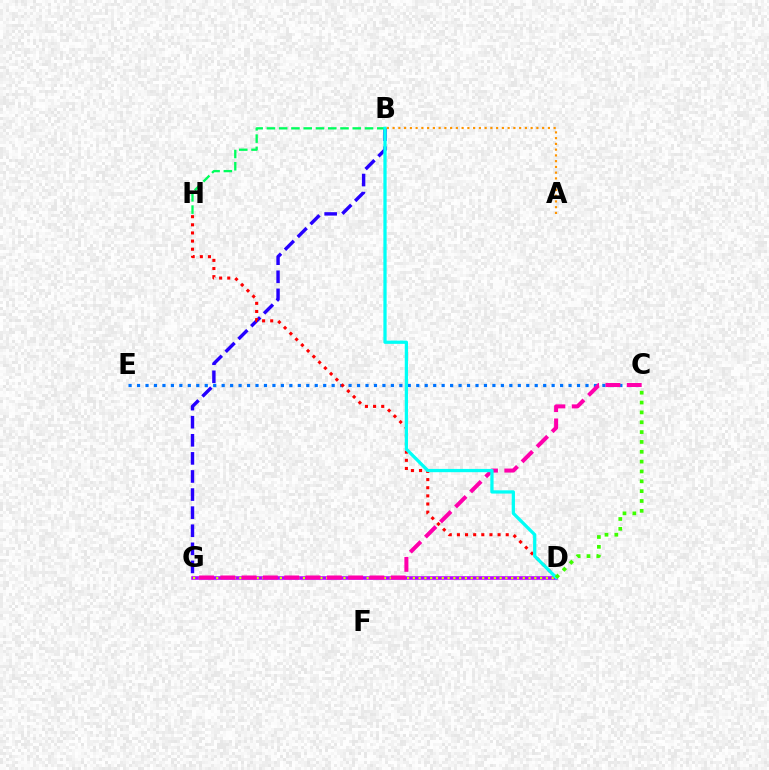{('D', 'G'): [{'color': '#b900ff', 'line_style': 'solid', 'thickness': 2.55}, {'color': '#d1ff00', 'line_style': 'dotted', 'thickness': 1.57}], ('B', 'G'): [{'color': '#2500ff', 'line_style': 'dashed', 'thickness': 2.46}], ('C', 'E'): [{'color': '#0074ff', 'line_style': 'dotted', 'thickness': 2.3}], ('B', 'H'): [{'color': '#00ff5c', 'line_style': 'dashed', 'thickness': 1.67}], ('D', 'H'): [{'color': '#ff0000', 'line_style': 'dotted', 'thickness': 2.21}], ('C', 'G'): [{'color': '#ff00ac', 'line_style': 'dashed', 'thickness': 2.89}], ('B', 'D'): [{'color': '#00fff6', 'line_style': 'solid', 'thickness': 2.35}], ('A', 'B'): [{'color': '#ff9400', 'line_style': 'dotted', 'thickness': 1.56}], ('C', 'D'): [{'color': '#3dff00', 'line_style': 'dotted', 'thickness': 2.67}]}